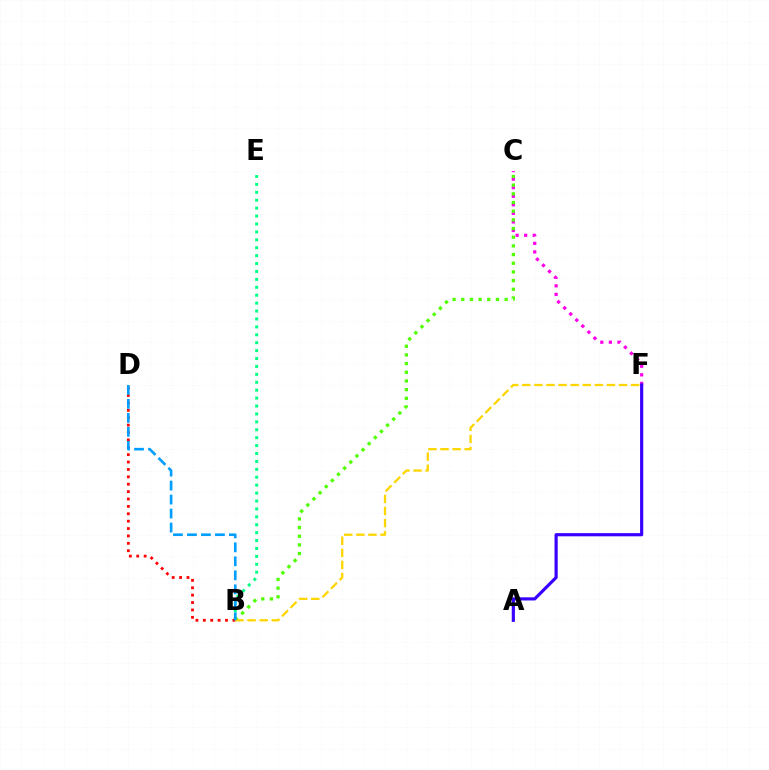{('B', 'E'): [{'color': '#00ff86', 'line_style': 'dotted', 'thickness': 2.15}], ('C', 'F'): [{'color': '#ff00ed', 'line_style': 'dotted', 'thickness': 2.33}], ('B', 'C'): [{'color': '#4fff00', 'line_style': 'dotted', 'thickness': 2.36}], ('B', 'D'): [{'color': '#ff0000', 'line_style': 'dotted', 'thickness': 2.01}, {'color': '#009eff', 'line_style': 'dashed', 'thickness': 1.9}], ('B', 'F'): [{'color': '#ffd500', 'line_style': 'dashed', 'thickness': 1.64}], ('A', 'F'): [{'color': '#3700ff', 'line_style': 'solid', 'thickness': 2.28}]}